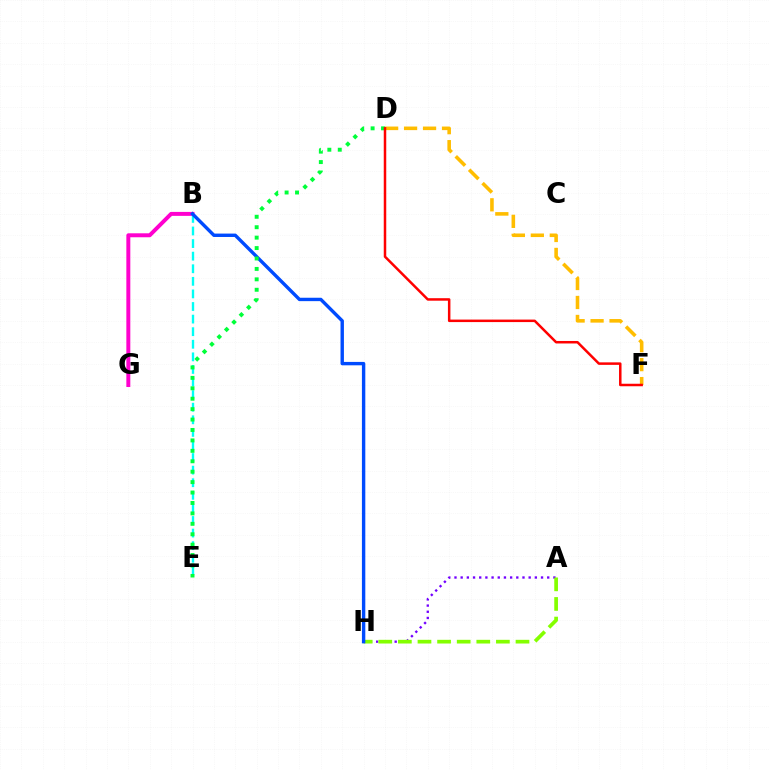{('D', 'F'): [{'color': '#ffbd00', 'line_style': 'dashed', 'thickness': 2.58}, {'color': '#ff0000', 'line_style': 'solid', 'thickness': 1.8}], ('A', 'H'): [{'color': '#7200ff', 'line_style': 'dotted', 'thickness': 1.68}, {'color': '#84ff00', 'line_style': 'dashed', 'thickness': 2.66}], ('B', 'G'): [{'color': '#ff00cf', 'line_style': 'solid', 'thickness': 2.85}], ('B', 'E'): [{'color': '#00fff6', 'line_style': 'dashed', 'thickness': 1.71}], ('B', 'H'): [{'color': '#004bff', 'line_style': 'solid', 'thickness': 2.44}], ('D', 'E'): [{'color': '#00ff39', 'line_style': 'dotted', 'thickness': 2.83}]}